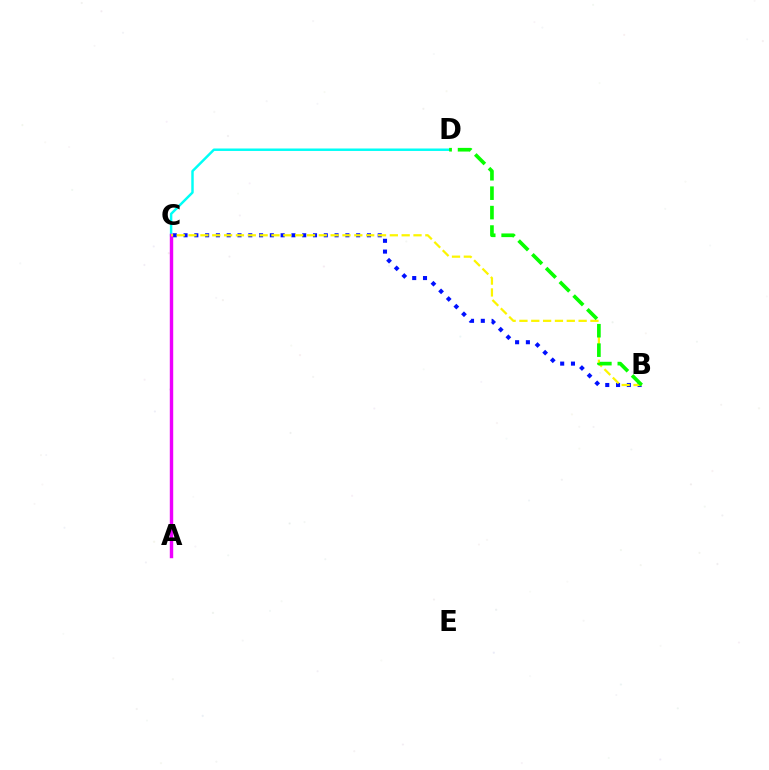{('C', 'D'): [{'color': '#00fff6', 'line_style': 'solid', 'thickness': 1.77}], ('B', 'C'): [{'color': '#0010ff', 'line_style': 'dotted', 'thickness': 2.93}, {'color': '#fcf500', 'line_style': 'dashed', 'thickness': 1.61}], ('A', 'C'): [{'color': '#ff0000', 'line_style': 'dashed', 'thickness': 1.92}, {'color': '#ee00ff', 'line_style': 'solid', 'thickness': 2.47}], ('B', 'D'): [{'color': '#08ff00', 'line_style': 'dashed', 'thickness': 2.64}]}